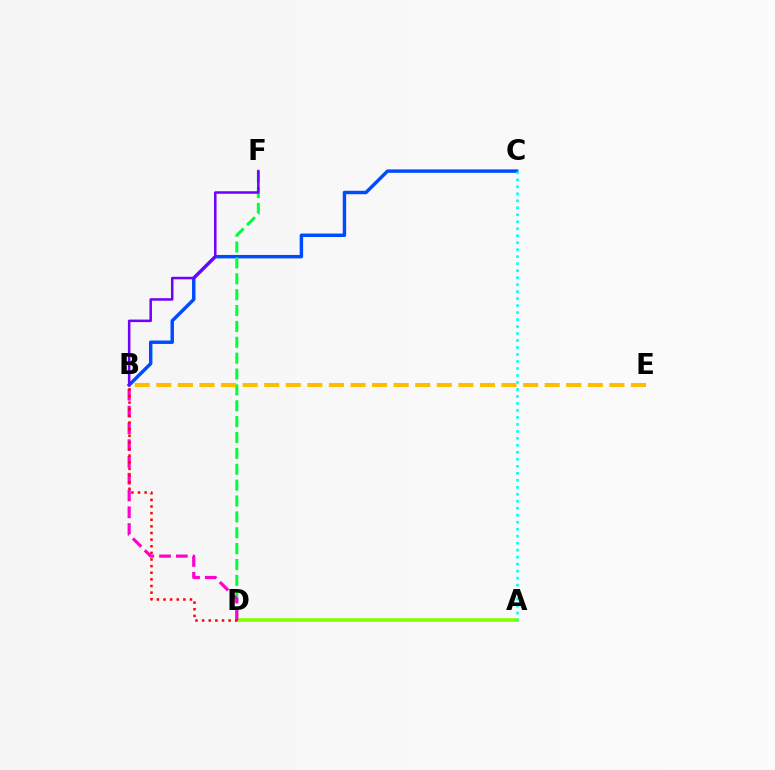{('A', 'D'): [{'color': '#84ff00', 'line_style': 'solid', 'thickness': 2.63}], ('B', 'C'): [{'color': '#004bff', 'line_style': 'solid', 'thickness': 2.48}], ('A', 'C'): [{'color': '#00fff6', 'line_style': 'dotted', 'thickness': 1.9}], ('D', 'F'): [{'color': '#00ff39', 'line_style': 'dashed', 'thickness': 2.16}], ('B', 'F'): [{'color': '#7200ff', 'line_style': 'solid', 'thickness': 1.82}], ('B', 'E'): [{'color': '#ffbd00', 'line_style': 'dashed', 'thickness': 2.93}], ('B', 'D'): [{'color': '#ff00cf', 'line_style': 'dashed', 'thickness': 2.28}, {'color': '#ff0000', 'line_style': 'dotted', 'thickness': 1.8}]}